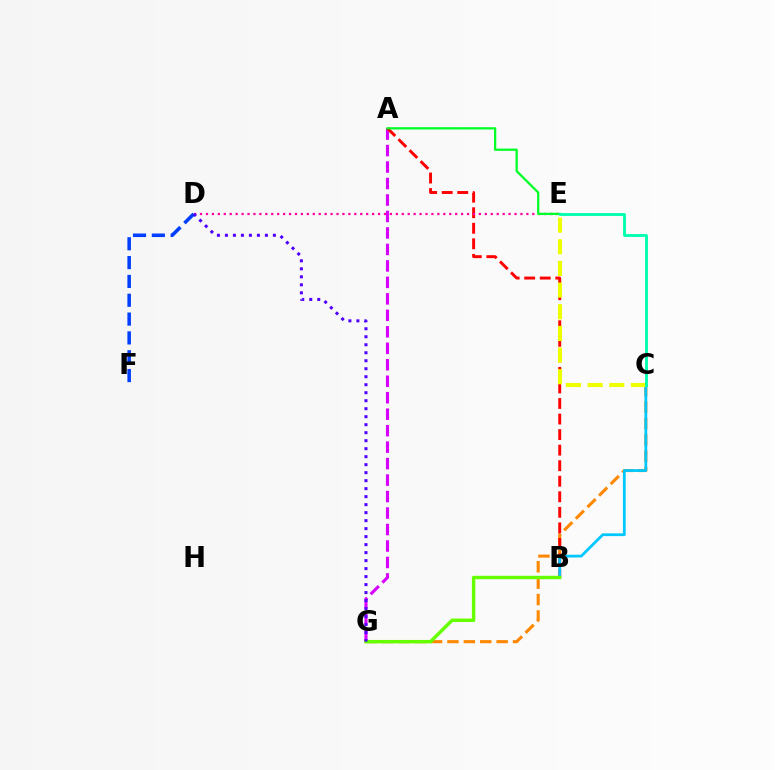{('A', 'G'): [{'color': '#d600ff', 'line_style': 'dashed', 'thickness': 2.24}], ('C', 'G'): [{'color': '#ff8800', 'line_style': 'dashed', 'thickness': 2.23}], ('A', 'B'): [{'color': '#ff0000', 'line_style': 'dashed', 'thickness': 2.11}], ('D', 'E'): [{'color': '#ff00a0', 'line_style': 'dotted', 'thickness': 1.61}], ('B', 'C'): [{'color': '#00c7ff', 'line_style': 'solid', 'thickness': 1.99}], ('A', 'E'): [{'color': '#00ff27', 'line_style': 'solid', 'thickness': 1.64}], ('C', 'E'): [{'color': '#eeff00', 'line_style': 'dashed', 'thickness': 2.94}, {'color': '#00ffaf', 'line_style': 'solid', 'thickness': 2.07}], ('B', 'G'): [{'color': '#66ff00', 'line_style': 'solid', 'thickness': 2.46}], ('D', 'F'): [{'color': '#003fff', 'line_style': 'dashed', 'thickness': 2.56}], ('D', 'G'): [{'color': '#4f00ff', 'line_style': 'dotted', 'thickness': 2.17}]}